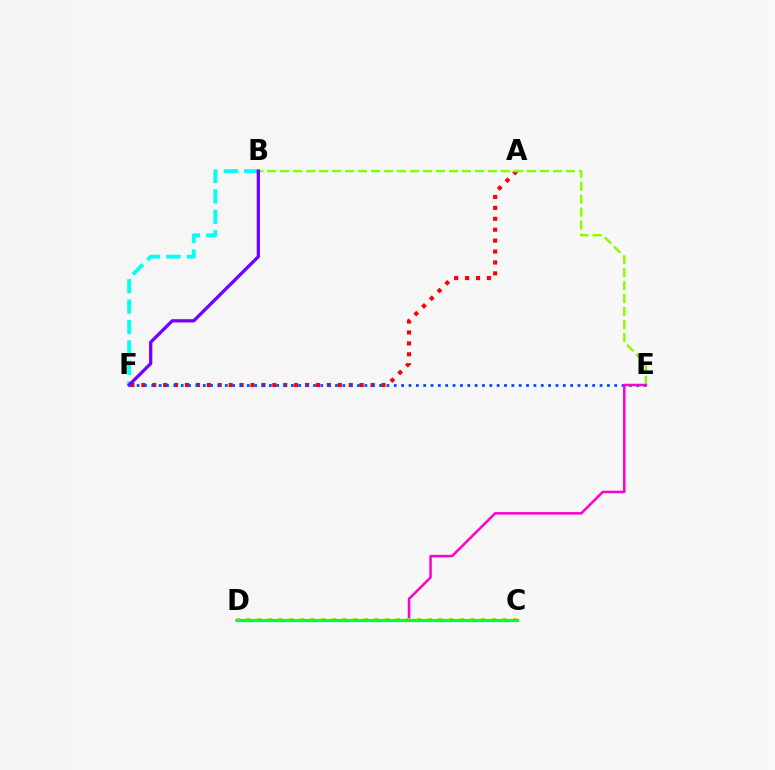{('A', 'F'): [{'color': '#ff0000', 'line_style': 'dotted', 'thickness': 2.97}], ('B', 'E'): [{'color': '#84ff00', 'line_style': 'dashed', 'thickness': 1.76}], ('B', 'F'): [{'color': '#00fff6', 'line_style': 'dashed', 'thickness': 2.77}, {'color': '#7200ff', 'line_style': 'solid', 'thickness': 2.35}], ('E', 'F'): [{'color': '#004bff', 'line_style': 'dotted', 'thickness': 2.0}], ('D', 'E'): [{'color': '#ff00cf', 'line_style': 'solid', 'thickness': 1.82}], ('C', 'D'): [{'color': '#ffbd00', 'line_style': 'dotted', 'thickness': 2.9}, {'color': '#00ff39', 'line_style': 'solid', 'thickness': 2.37}]}